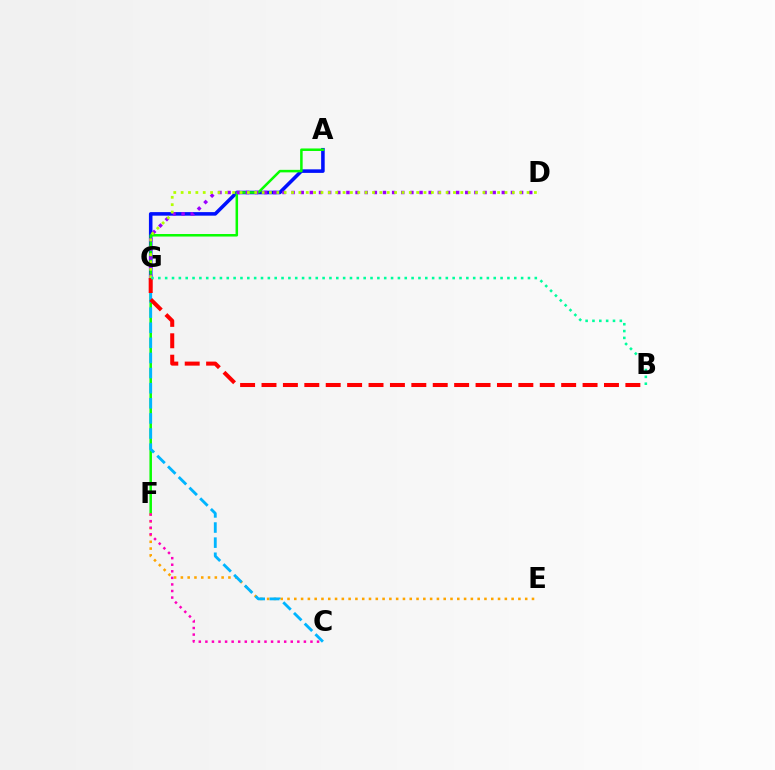{('A', 'G'): [{'color': '#0010ff', 'line_style': 'solid', 'thickness': 2.56}], ('A', 'F'): [{'color': '#08ff00', 'line_style': 'solid', 'thickness': 1.82}], ('D', 'G'): [{'color': '#9b00ff', 'line_style': 'dotted', 'thickness': 2.48}, {'color': '#b3ff00', 'line_style': 'dotted', 'thickness': 2.0}], ('E', 'F'): [{'color': '#ffa500', 'line_style': 'dotted', 'thickness': 1.85}], ('C', 'G'): [{'color': '#00b5ff', 'line_style': 'dashed', 'thickness': 2.05}], ('B', 'G'): [{'color': '#ff0000', 'line_style': 'dashed', 'thickness': 2.91}, {'color': '#00ff9d', 'line_style': 'dotted', 'thickness': 1.86}], ('C', 'F'): [{'color': '#ff00bd', 'line_style': 'dotted', 'thickness': 1.78}]}